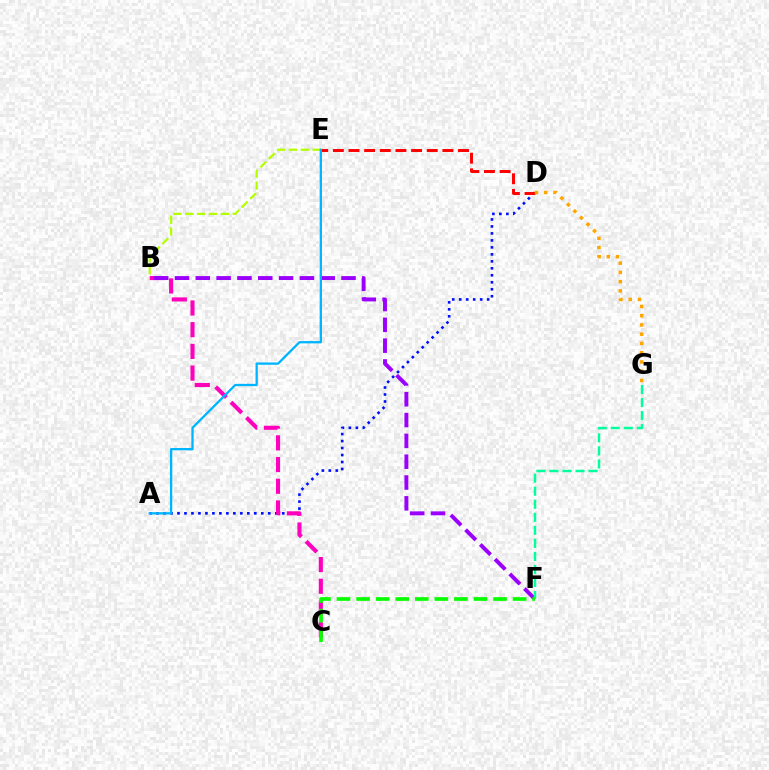{('A', 'D'): [{'color': '#0010ff', 'line_style': 'dotted', 'thickness': 1.9}], ('B', 'C'): [{'color': '#ff00bd', 'line_style': 'dashed', 'thickness': 2.95}], ('B', 'E'): [{'color': '#b3ff00', 'line_style': 'dashed', 'thickness': 1.62}], ('B', 'F'): [{'color': '#9b00ff', 'line_style': 'dashed', 'thickness': 2.83}], ('F', 'G'): [{'color': '#00ff9d', 'line_style': 'dashed', 'thickness': 1.77}], ('D', 'E'): [{'color': '#ff0000', 'line_style': 'dashed', 'thickness': 2.13}], ('A', 'E'): [{'color': '#00b5ff', 'line_style': 'solid', 'thickness': 1.66}], ('C', 'F'): [{'color': '#08ff00', 'line_style': 'dashed', 'thickness': 2.66}], ('D', 'G'): [{'color': '#ffa500', 'line_style': 'dotted', 'thickness': 2.51}]}